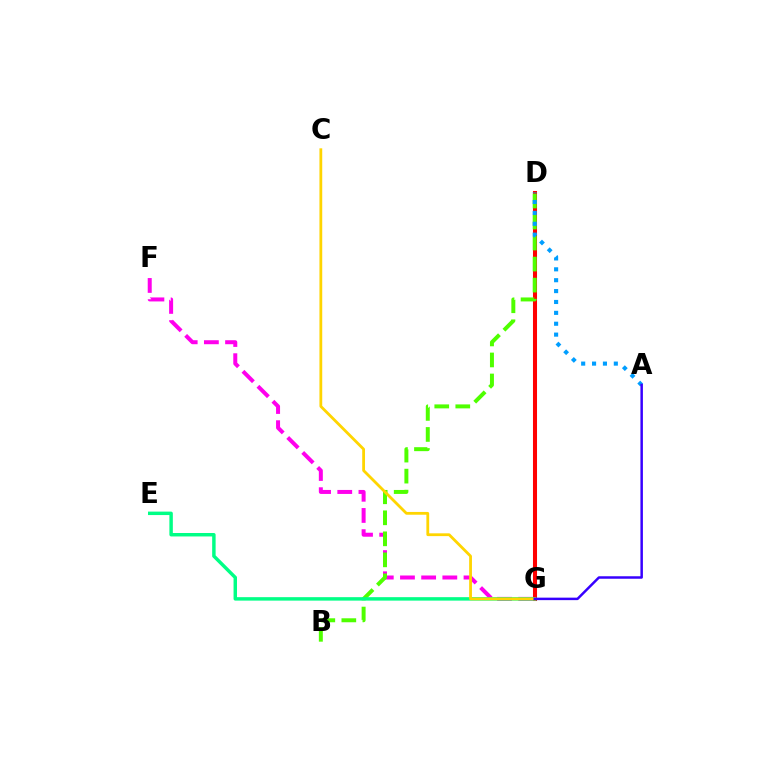{('D', 'G'): [{'color': '#ff0000', 'line_style': 'solid', 'thickness': 2.92}], ('F', 'G'): [{'color': '#ff00ed', 'line_style': 'dashed', 'thickness': 2.88}], ('B', 'D'): [{'color': '#4fff00', 'line_style': 'dashed', 'thickness': 2.86}], ('E', 'G'): [{'color': '#00ff86', 'line_style': 'solid', 'thickness': 2.49}], ('A', 'D'): [{'color': '#009eff', 'line_style': 'dotted', 'thickness': 2.96}], ('C', 'G'): [{'color': '#ffd500', 'line_style': 'solid', 'thickness': 2.01}], ('A', 'G'): [{'color': '#3700ff', 'line_style': 'solid', 'thickness': 1.79}]}